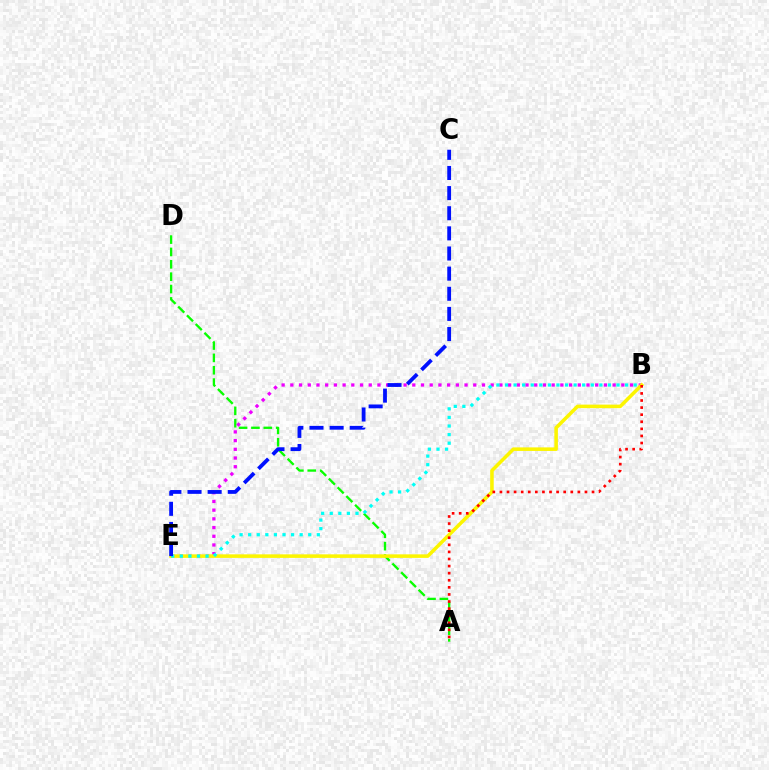{('A', 'D'): [{'color': '#08ff00', 'line_style': 'dashed', 'thickness': 1.68}], ('B', 'E'): [{'color': '#ee00ff', 'line_style': 'dotted', 'thickness': 2.37}, {'color': '#fcf500', 'line_style': 'solid', 'thickness': 2.56}, {'color': '#00fff6', 'line_style': 'dotted', 'thickness': 2.33}], ('C', 'E'): [{'color': '#0010ff', 'line_style': 'dashed', 'thickness': 2.74}], ('A', 'B'): [{'color': '#ff0000', 'line_style': 'dotted', 'thickness': 1.93}]}